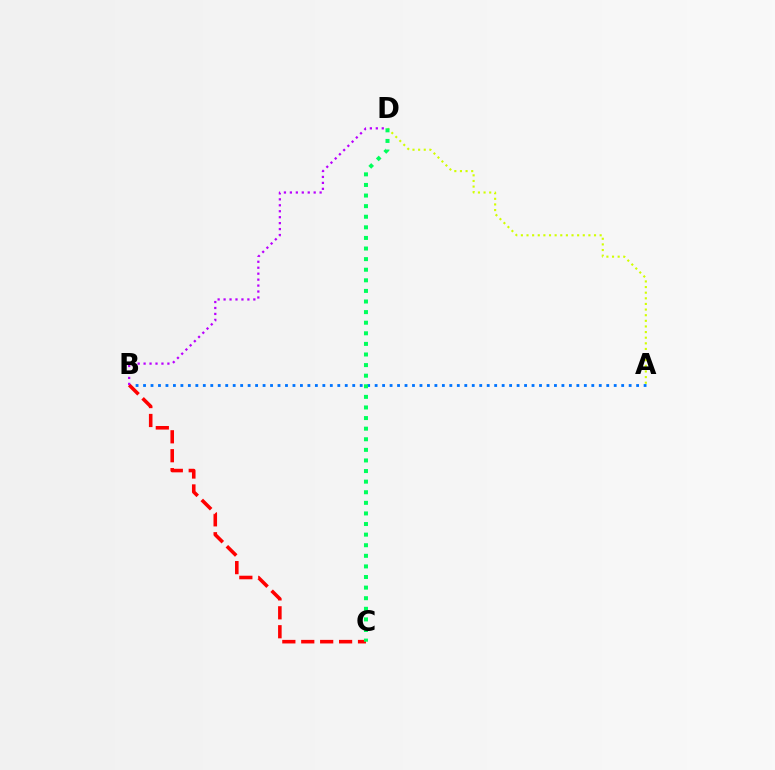{('A', 'B'): [{'color': '#0074ff', 'line_style': 'dotted', 'thickness': 2.03}], ('A', 'D'): [{'color': '#d1ff00', 'line_style': 'dotted', 'thickness': 1.53}], ('B', 'C'): [{'color': '#ff0000', 'line_style': 'dashed', 'thickness': 2.57}], ('C', 'D'): [{'color': '#00ff5c', 'line_style': 'dotted', 'thickness': 2.88}], ('B', 'D'): [{'color': '#b900ff', 'line_style': 'dotted', 'thickness': 1.62}]}